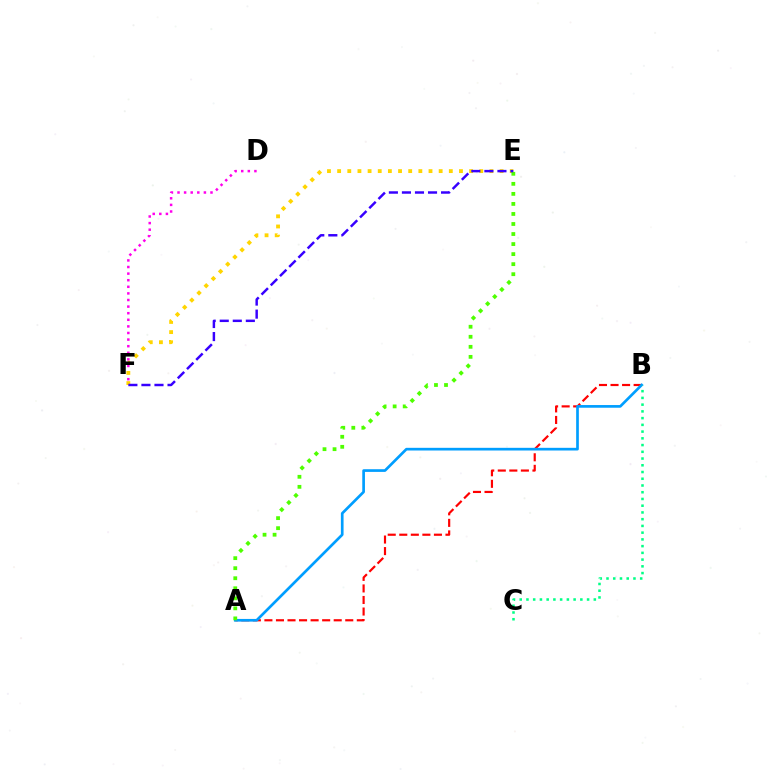{('A', 'B'): [{'color': '#ff0000', 'line_style': 'dashed', 'thickness': 1.57}, {'color': '#009eff', 'line_style': 'solid', 'thickness': 1.93}], ('D', 'F'): [{'color': '#ff00ed', 'line_style': 'dotted', 'thickness': 1.79}], ('B', 'C'): [{'color': '#00ff86', 'line_style': 'dotted', 'thickness': 1.83}], ('E', 'F'): [{'color': '#ffd500', 'line_style': 'dotted', 'thickness': 2.76}, {'color': '#3700ff', 'line_style': 'dashed', 'thickness': 1.77}], ('A', 'E'): [{'color': '#4fff00', 'line_style': 'dotted', 'thickness': 2.73}]}